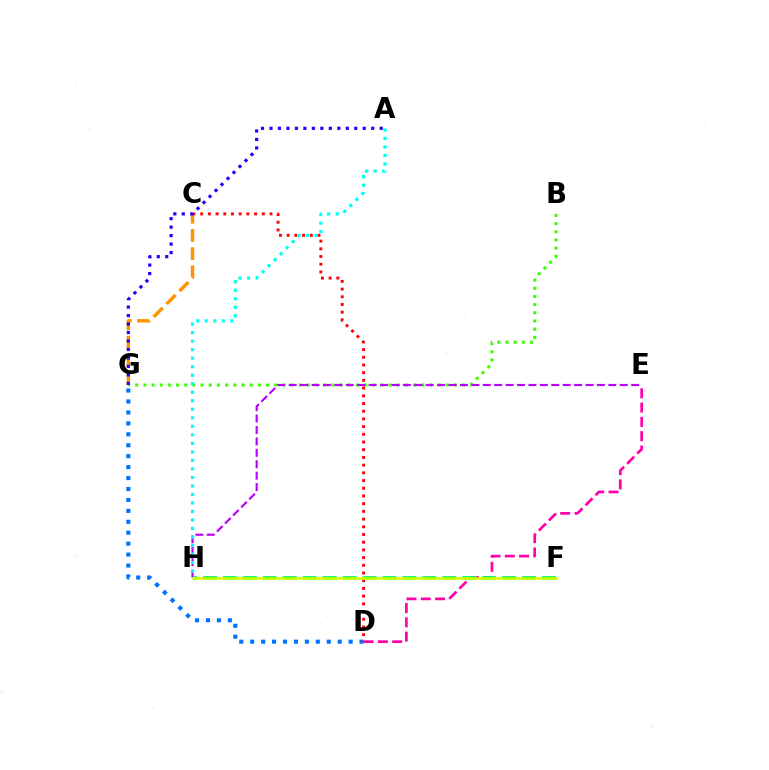{('D', 'E'): [{'color': '#ff00ac', 'line_style': 'dashed', 'thickness': 1.94}], ('B', 'G'): [{'color': '#3dff00', 'line_style': 'dotted', 'thickness': 2.22}], ('C', 'G'): [{'color': '#ff9400', 'line_style': 'dashed', 'thickness': 2.48}], ('D', 'G'): [{'color': '#0074ff', 'line_style': 'dotted', 'thickness': 2.97}], ('E', 'H'): [{'color': '#b900ff', 'line_style': 'dashed', 'thickness': 1.55}], ('F', 'H'): [{'color': '#00ff5c', 'line_style': 'dashed', 'thickness': 2.71}, {'color': '#d1ff00', 'line_style': 'solid', 'thickness': 1.86}], ('C', 'D'): [{'color': '#ff0000', 'line_style': 'dotted', 'thickness': 2.09}], ('A', 'H'): [{'color': '#00fff6', 'line_style': 'dotted', 'thickness': 2.31}], ('A', 'G'): [{'color': '#2500ff', 'line_style': 'dotted', 'thickness': 2.3}]}